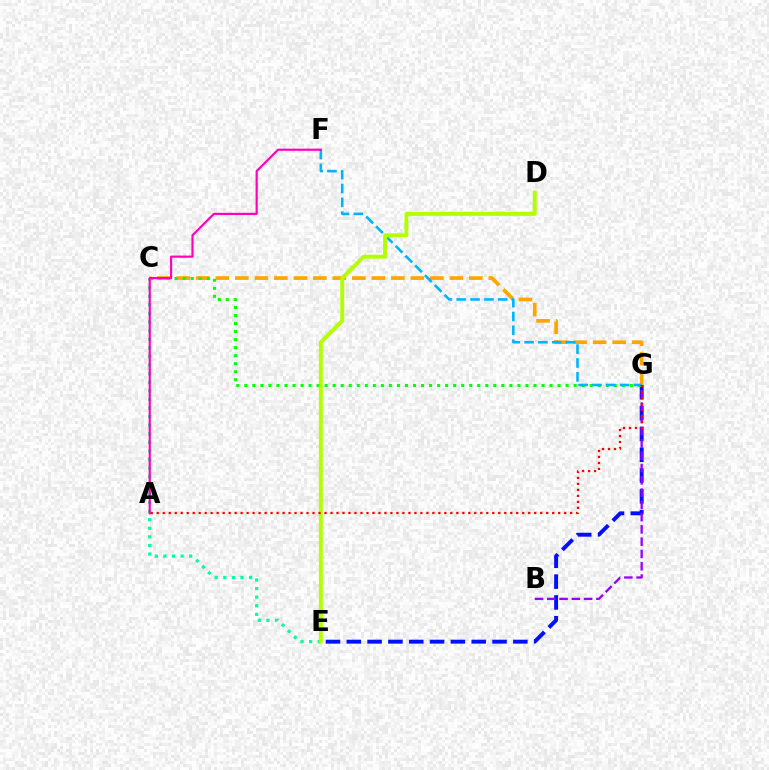{('C', 'G'): [{'color': '#ffa500', 'line_style': 'dashed', 'thickness': 2.65}, {'color': '#08ff00', 'line_style': 'dotted', 'thickness': 2.18}], ('E', 'G'): [{'color': '#0010ff', 'line_style': 'dashed', 'thickness': 2.83}], ('C', 'E'): [{'color': '#00ff9d', 'line_style': 'dotted', 'thickness': 2.33}], ('F', 'G'): [{'color': '#00b5ff', 'line_style': 'dashed', 'thickness': 1.88}], ('B', 'G'): [{'color': '#9b00ff', 'line_style': 'dashed', 'thickness': 1.67}], ('A', 'F'): [{'color': '#ff00bd', 'line_style': 'solid', 'thickness': 1.57}], ('D', 'E'): [{'color': '#b3ff00', 'line_style': 'solid', 'thickness': 2.82}], ('A', 'G'): [{'color': '#ff0000', 'line_style': 'dotted', 'thickness': 1.63}]}